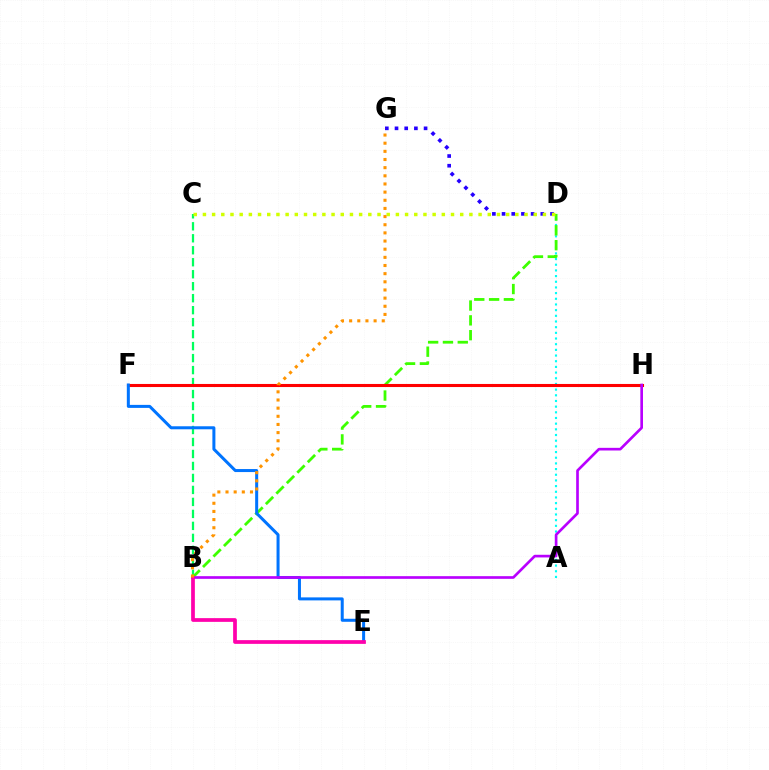{('B', 'C'): [{'color': '#00ff5c', 'line_style': 'dashed', 'thickness': 1.63}], ('A', 'D'): [{'color': '#00fff6', 'line_style': 'dotted', 'thickness': 1.54}], ('B', 'D'): [{'color': '#3dff00', 'line_style': 'dashed', 'thickness': 2.01}], ('F', 'H'): [{'color': '#ff0000', 'line_style': 'solid', 'thickness': 2.22}], ('D', 'G'): [{'color': '#2500ff', 'line_style': 'dotted', 'thickness': 2.63}], ('E', 'F'): [{'color': '#0074ff', 'line_style': 'solid', 'thickness': 2.17}], ('C', 'D'): [{'color': '#d1ff00', 'line_style': 'dotted', 'thickness': 2.5}], ('B', 'H'): [{'color': '#b900ff', 'line_style': 'solid', 'thickness': 1.92}], ('B', 'E'): [{'color': '#ff00ac', 'line_style': 'solid', 'thickness': 2.68}], ('B', 'G'): [{'color': '#ff9400', 'line_style': 'dotted', 'thickness': 2.22}]}